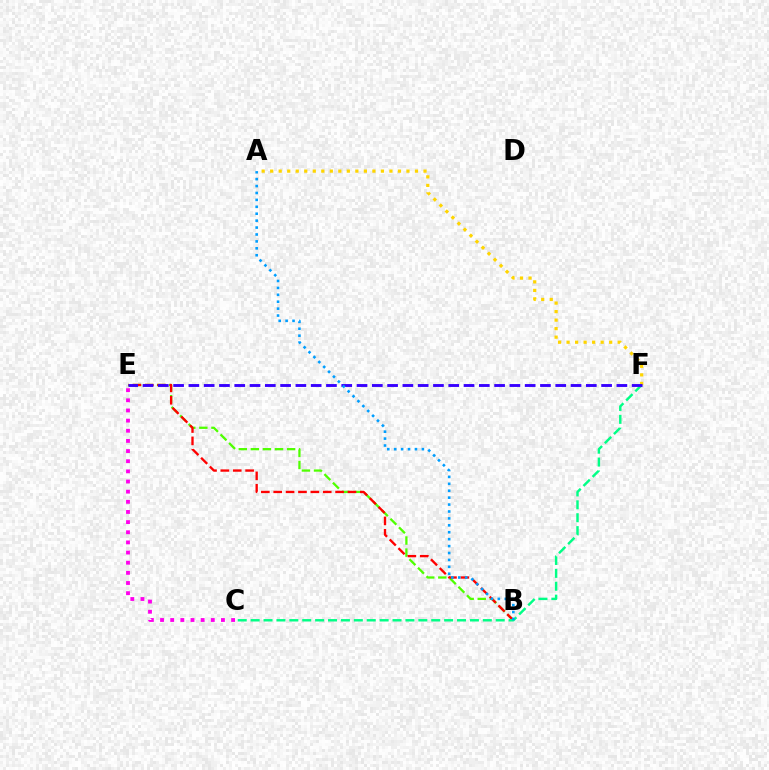{('B', 'E'): [{'color': '#4fff00', 'line_style': 'dashed', 'thickness': 1.64}, {'color': '#ff0000', 'line_style': 'dashed', 'thickness': 1.68}], ('C', 'E'): [{'color': '#ff00ed', 'line_style': 'dotted', 'thickness': 2.76}], ('A', 'F'): [{'color': '#ffd500', 'line_style': 'dotted', 'thickness': 2.31}], ('C', 'F'): [{'color': '#00ff86', 'line_style': 'dashed', 'thickness': 1.75}], ('E', 'F'): [{'color': '#3700ff', 'line_style': 'dashed', 'thickness': 2.08}], ('A', 'B'): [{'color': '#009eff', 'line_style': 'dotted', 'thickness': 1.88}]}